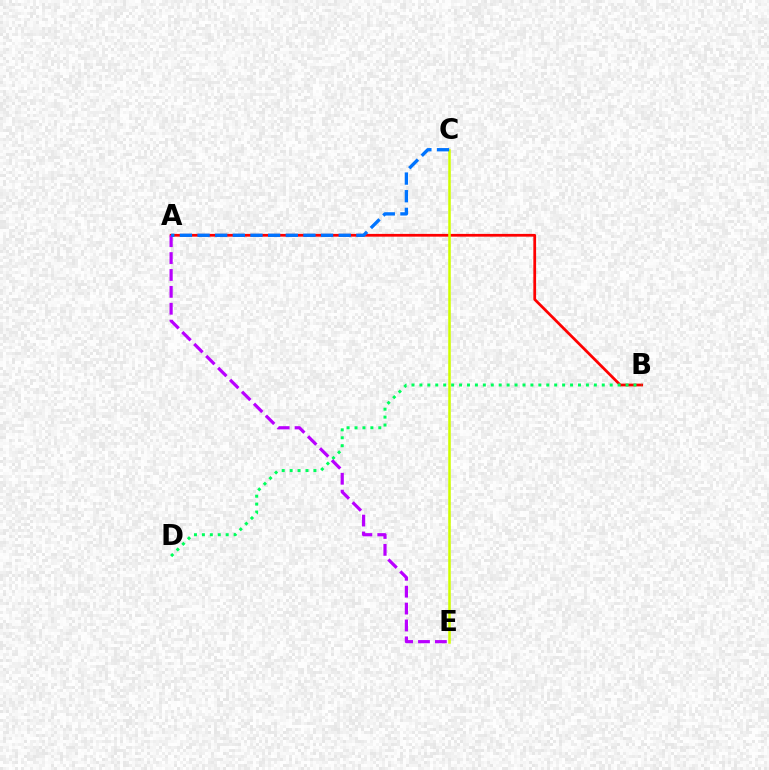{('A', 'B'): [{'color': '#ff0000', 'line_style': 'solid', 'thickness': 1.98}], ('B', 'D'): [{'color': '#00ff5c', 'line_style': 'dotted', 'thickness': 2.15}], ('A', 'E'): [{'color': '#b900ff', 'line_style': 'dashed', 'thickness': 2.29}], ('C', 'E'): [{'color': '#d1ff00', 'line_style': 'solid', 'thickness': 1.83}], ('A', 'C'): [{'color': '#0074ff', 'line_style': 'dashed', 'thickness': 2.4}]}